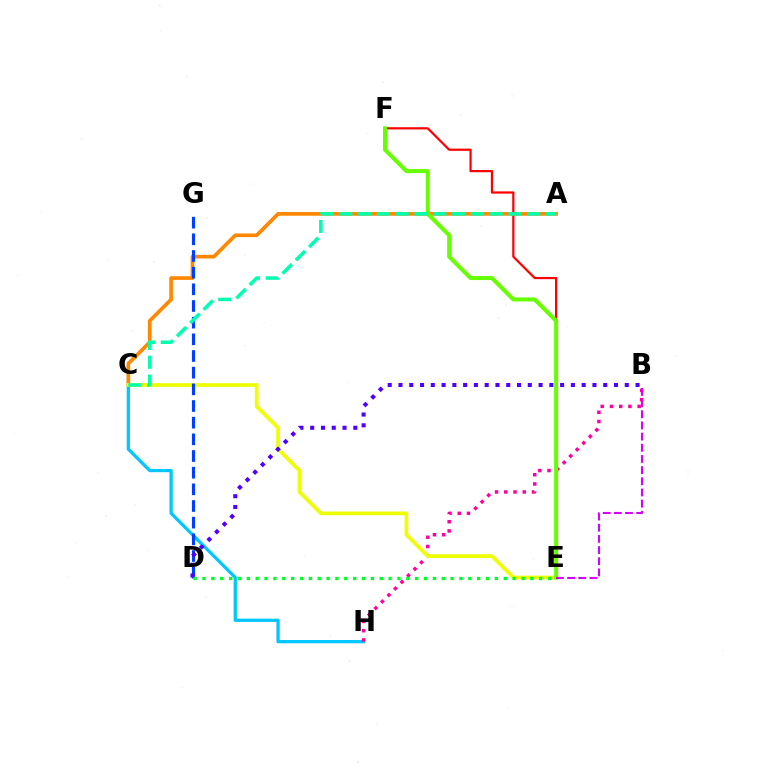{('E', 'F'): [{'color': '#ff0000', 'line_style': 'solid', 'thickness': 1.6}, {'color': '#66ff00', 'line_style': 'solid', 'thickness': 2.89}], ('C', 'H'): [{'color': '#00c7ff', 'line_style': 'solid', 'thickness': 2.35}], ('B', 'H'): [{'color': '#ff00a0', 'line_style': 'dotted', 'thickness': 2.51}], ('A', 'C'): [{'color': '#ff8800', 'line_style': 'solid', 'thickness': 2.66}, {'color': '#00ffaf', 'line_style': 'dashed', 'thickness': 2.55}], ('C', 'E'): [{'color': '#eeff00', 'line_style': 'solid', 'thickness': 2.65}], ('B', 'E'): [{'color': '#d600ff', 'line_style': 'dashed', 'thickness': 1.52}], ('D', 'G'): [{'color': '#003fff', 'line_style': 'dashed', 'thickness': 2.26}], ('B', 'D'): [{'color': '#4f00ff', 'line_style': 'dotted', 'thickness': 2.93}], ('D', 'E'): [{'color': '#00ff27', 'line_style': 'dotted', 'thickness': 2.41}]}